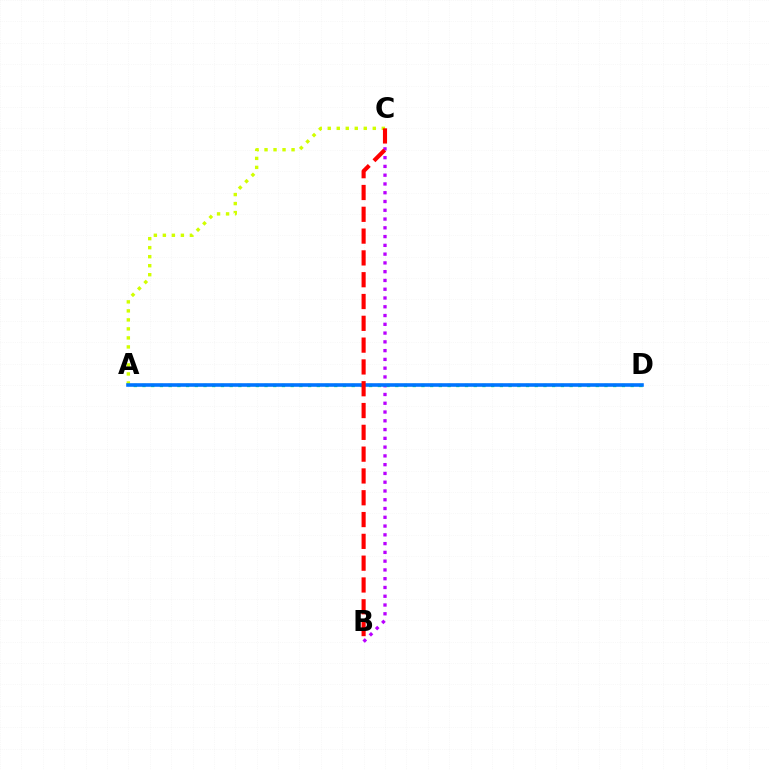{('A', 'D'): [{'color': '#00ff5c', 'line_style': 'dotted', 'thickness': 2.37}, {'color': '#0074ff', 'line_style': 'solid', 'thickness': 2.59}], ('B', 'C'): [{'color': '#b900ff', 'line_style': 'dotted', 'thickness': 2.38}, {'color': '#ff0000', 'line_style': 'dashed', 'thickness': 2.96}], ('A', 'C'): [{'color': '#d1ff00', 'line_style': 'dotted', 'thickness': 2.45}]}